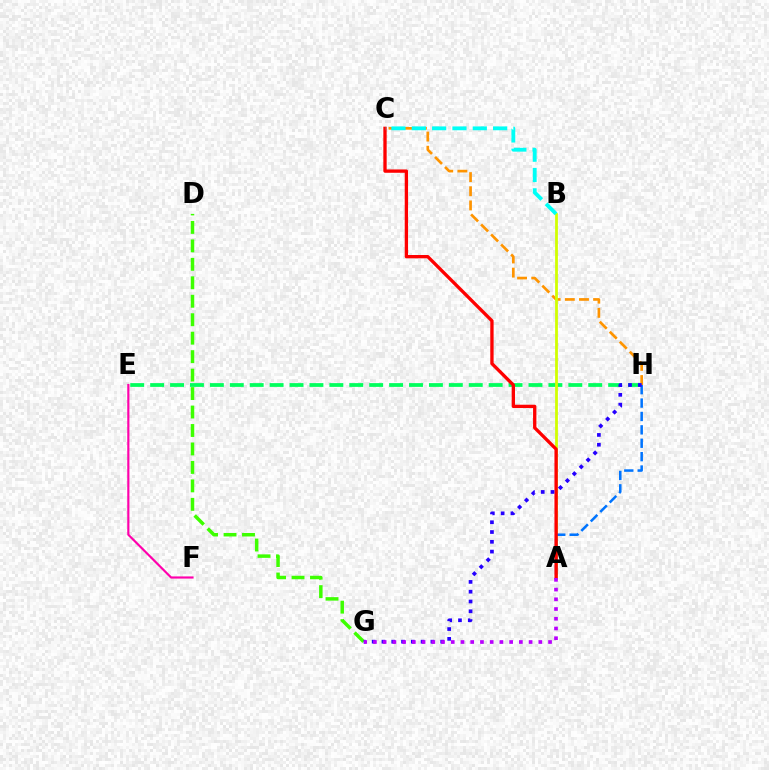{('E', 'H'): [{'color': '#00ff5c', 'line_style': 'dashed', 'thickness': 2.71}], ('E', 'F'): [{'color': '#ff00ac', 'line_style': 'solid', 'thickness': 1.56}], ('C', 'H'): [{'color': '#ff9400', 'line_style': 'dashed', 'thickness': 1.92}], ('A', 'B'): [{'color': '#d1ff00', 'line_style': 'solid', 'thickness': 2.0}], ('A', 'H'): [{'color': '#0074ff', 'line_style': 'dashed', 'thickness': 1.82}], ('A', 'C'): [{'color': '#ff0000', 'line_style': 'solid', 'thickness': 2.39}], ('D', 'G'): [{'color': '#3dff00', 'line_style': 'dashed', 'thickness': 2.51}], ('B', 'C'): [{'color': '#00fff6', 'line_style': 'dashed', 'thickness': 2.76}], ('G', 'H'): [{'color': '#2500ff', 'line_style': 'dotted', 'thickness': 2.66}], ('A', 'G'): [{'color': '#b900ff', 'line_style': 'dotted', 'thickness': 2.64}]}